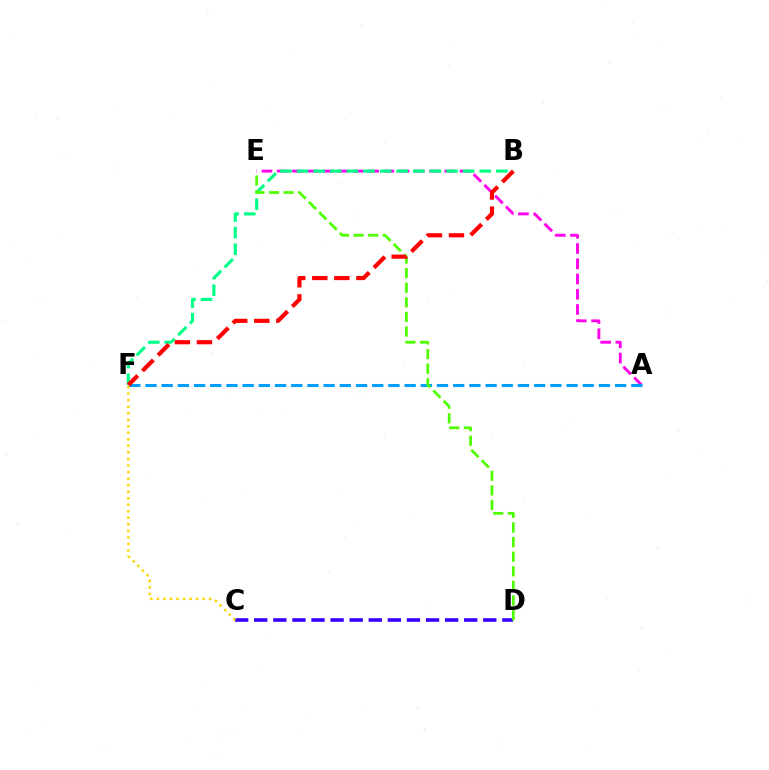{('C', 'D'): [{'color': '#3700ff', 'line_style': 'dashed', 'thickness': 2.59}], ('A', 'E'): [{'color': '#ff00ed', 'line_style': 'dashed', 'thickness': 2.07}], ('B', 'F'): [{'color': '#00ff86', 'line_style': 'dashed', 'thickness': 2.26}, {'color': '#ff0000', 'line_style': 'dashed', 'thickness': 3.0}], ('A', 'F'): [{'color': '#009eff', 'line_style': 'dashed', 'thickness': 2.2}], ('C', 'F'): [{'color': '#ffd500', 'line_style': 'dotted', 'thickness': 1.78}], ('D', 'E'): [{'color': '#4fff00', 'line_style': 'dashed', 'thickness': 1.99}]}